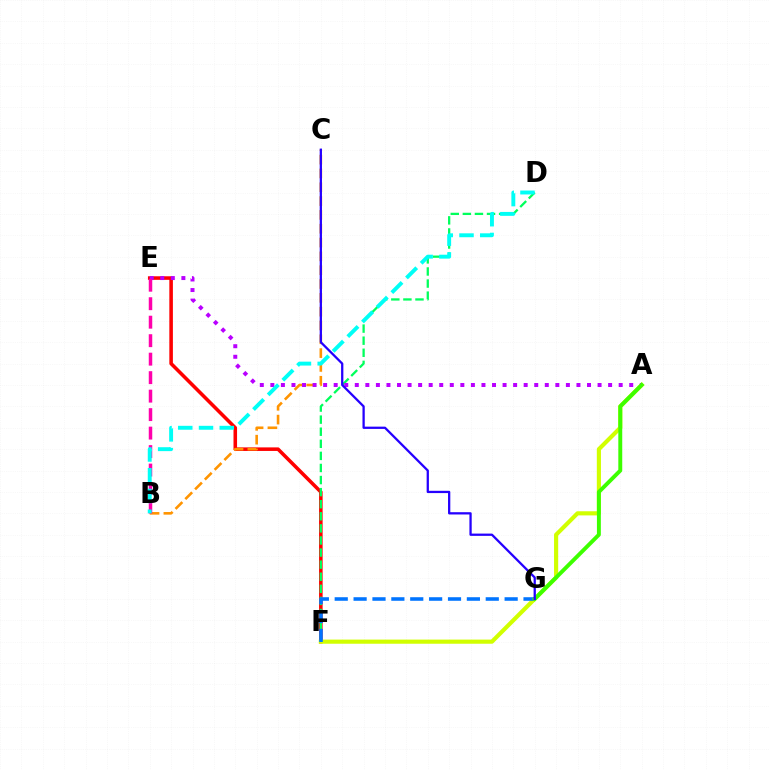{('E', 'F'): [{'color': '#ff0000', 'line_style': 'solid', 'thickness': 2.57}], ('A', 'F'): [{'color': '#d1ff00', 'line_style': 'solid', 'thickness': 2.99}], ('D', 'F'): [{'color': '#00ff5c', 'line_style': 'dashed', 'thickness': 1.64}], ('B', 'C'): [{'color': '#ff9400', 'line_style': 'dashed', 'thickness': 1.88}], ('A', 'E'): [{'color': '#b900ff', 'line_style': 'dotted', 'thickness': 2.87}], ('B', 'E'): [{'color': '#ff00ac', 'line_style': 'dashed', 'thickness': 2.51}], ('B', 'D'): [{'color': '#00fff6', 'line_style': 'dashed', 'thickness': 2.82}], ('F', 'G'): [{'color': '#0074ff', 'line_style': 'dashed', 'thickness': 2.56}], ('A', 'G'): [{'color': '#3dff00', 'line_style': 'solid', 'thickness': 2.83}], ('C', 'G'): [{'color': '#2500ff', 'line_style': 'solid', 'thickness': 1.64}]}